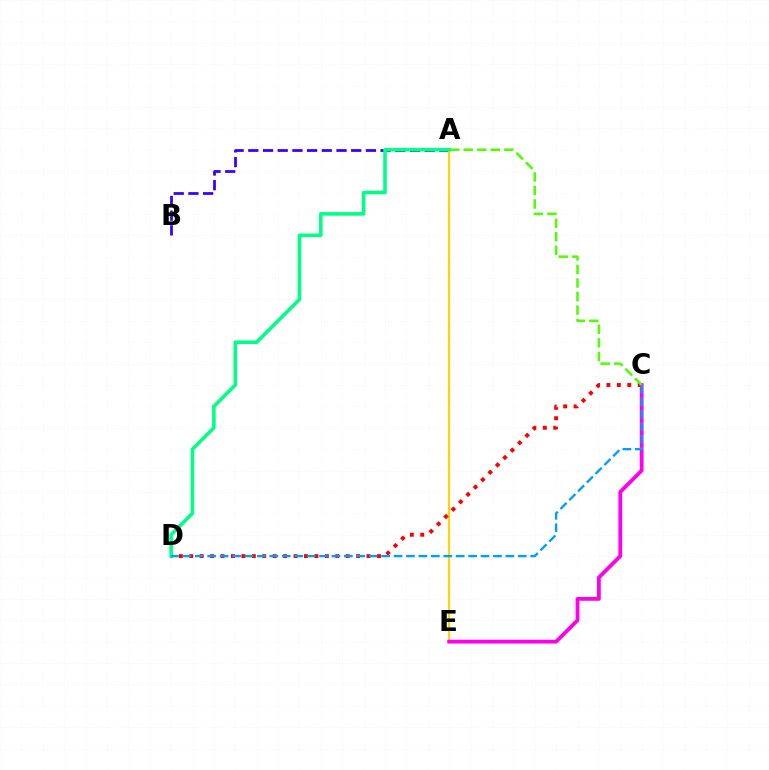{('A', 'B'): [{'color': '#3700ff', 'line_style': 'dashed', 'thickness': 2.0}], ('A', 'E'): [{'color': '#ffd500', 'line_style': 'solid', 'thickness': 1.55}], ('C', 'E'): [{'color': '#ff00ed', 'line_style': 'solid', 'thickness': 2.73}], ('C', 'D'): [{'color': '#ff0000', 'line_style': 'dotted', 'thickness': 2.83}, {'color': '#009eff', 'line_style': 'dashed', 'thickness': 1.69}], ('A', 'C'): [{'color': '#4fff00', 'line_style': 'dashed', 'thickness': 1.84}], ('A', 'D'): [{'color': '#00ff86', 'line_style': 'solid', 'thickness': 2.58}]}